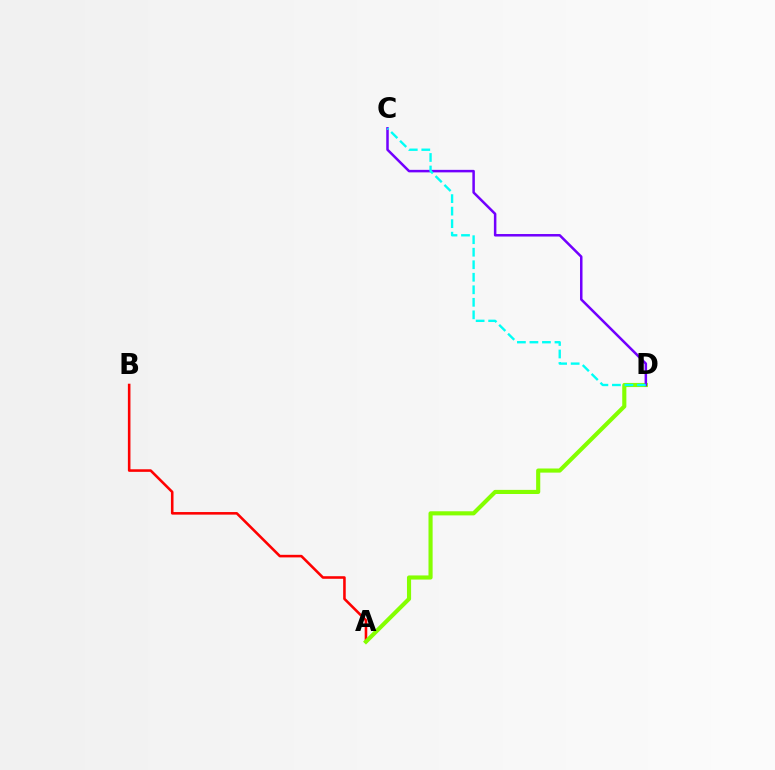{('A', 'B'): [{'color': '#ff0000', 'line_style': 'solid', 'thickness': 1.85}], ('A', 'D'): [{'color': '#84ff00', 'line_style': 'solid', 'thickness': 2.97}], ('C', 'D'): [{'color': '#7200ff', 'line_style': 'solid', 'thickness': 1.81}, {'color': '#00fff6', 'line_style': 'dashed', 'thickness': 1.7}]}